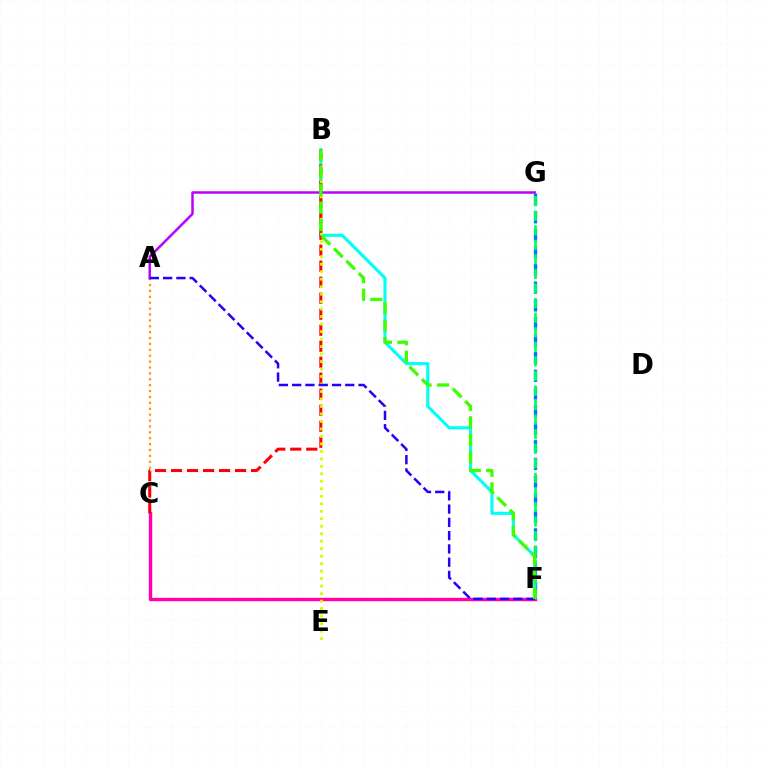{('F', 'G'): [{'color': '#0074ff', 'line_style': 'dashed', 'thickness': 2.39}, {'color': '#00ff5c', 'line_style': 'dashed', 'thickness': 1.98}], ('B', 'F'): [{'color': '#00fff6', 'line_style': 'solid', 'thickness': 2.24}, {'color': '#3dff00', 'line_style': 'dashed', 'thickness': 2.37}], ('C', 'F'): [{'color': '#ff00ac', 'line_style': 'solid', 'thickness': 2.45}], ('A', 'C'): [{'color': '#ff9400', 'line_style': 'dotted', 'thickness': 1.6}], ('B', 'C'): [{'color': '#ff0000', 'line_style': 'dashed', 'thickness': 2.17}], ('B', 'E'): [{'color': '#d1ff00', 'line_style': 'dotted', 'thickness': 2.03}], ('A', 'G'): [{'color': '#b900ff', 'line_style': 'solid', 'thickness': 1.78}], ('A', 'F'): [{'color': '#2500ff', 'line_style': 'dashed', 'thickness': 1.8}]}